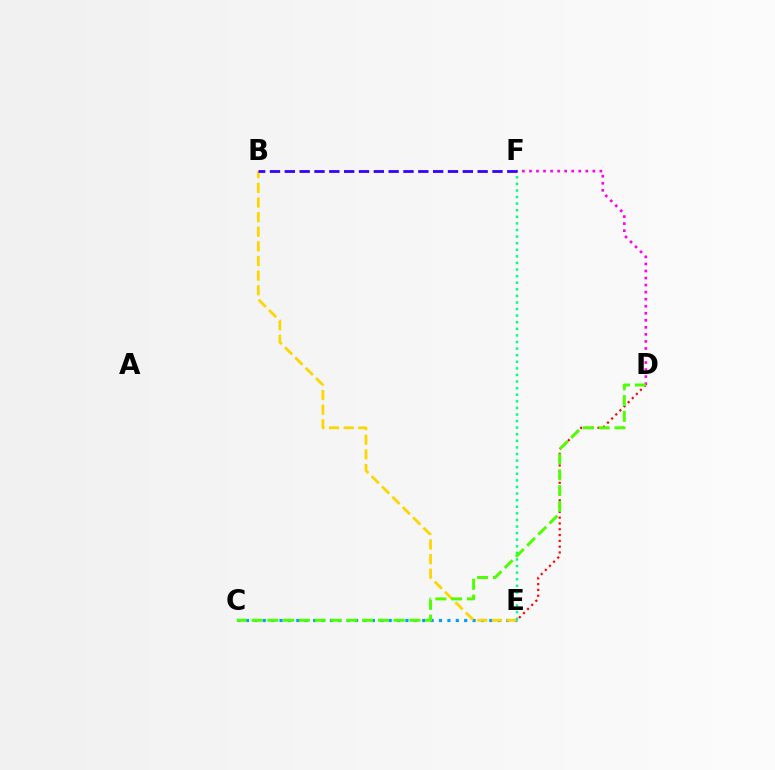{('C', 'E'): [{'color': '#009eff', 'line_style': 'dotted', 'thickness': 2.28}], ('B', 'E'): [{'color': '#ffd500', 'line_style': 'dashed', 'thickness': 1.99}], ('D', 'F'): [{'color': '#ff00ed', 'line_style': 'dotted', 'thickness': 1.91}], ('D', 'E'): [{'color': '#ff0000', 'line_style': 'dotted', 'thickness': 1.58}], ('E', 'F'): [{'color': '#00ff86', 'line_style': 'dotted', 'thickness': 1.79}], ('B', 'F'): [{'color': '#3700ff', 'line_style': 'dashed', 'thickness': 2.02}], ('C', 'D'): [{'color': '#4fff00', 'line_style': 'dashed', 'thickness': 2.14}]}